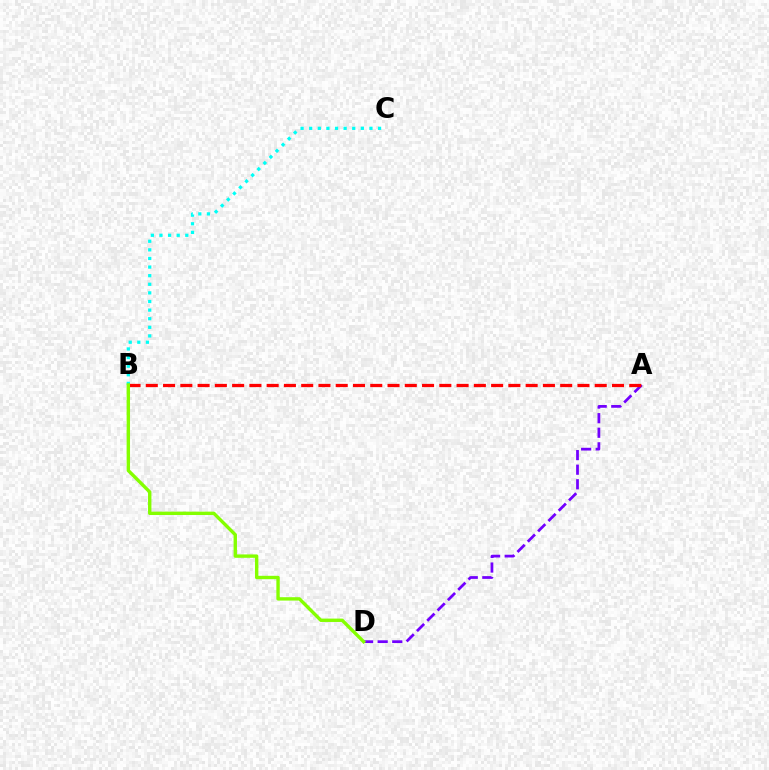{('B', 'C'): [{'color': '#00fff6', 'line_style': 'dotted', 'thickness': 2.34}], ('A', 'D'): [{'color': '#7200ff', 'line_style': 'dashed', 'thickness': 1.98}], ('A', 'B'): [{'color': '#ff0000', 'line_style': 'dashed', 'thickness': 2.35}], ('B', 'D'): [{'color': '#84ff00', 'line_style': 'solid', 'thickness': 2.43}]}